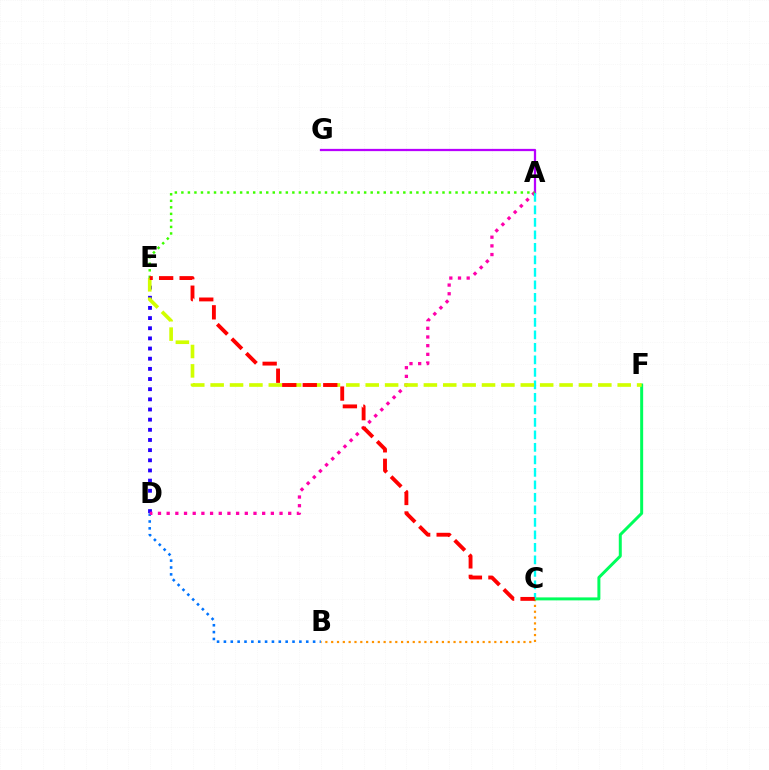{('B', 'C'): [{'color': '#ff9400', 'line_style': 'dotted', 'thickness': 1.58}], ('C', 'F'): [{'color': '#00ff5c', 'line_style': 'solid', 'thickness': 2.15}], ('D', 'E'): [{'color': '#2500ff', 'line_style': 'dotted', 'thickness': 2.76}], ('B', 'D'): [{'color': '#0074ff', 'line_style': 'dotted', 'thickness': 1.86}], ('A', 'D'): [{'color': '#ff00ac', 'line_style': 'dotted', 'thickness': 2.36}], ('A', 'G'): [{'color': '#b900ff', 'line_style': 'solid', 'thickness': 1.62}], ('A', 'C'): [{'color': '#00fff6', 'line_style': 'dashed', 'thickness': 1.7}], ('E', 'F'): [{'color': '#d1ff00', 'line_style': 'dashed', 'thickness': 2.63}], ('A', 'E'): [{'color': '#3dff00', 'line_style': 'dotted', 'thickness': 1.77}], ('C', 'E'): [{'color': '#ff0000', 'line_style': 'dashed', 'thickness': 2.79}]}